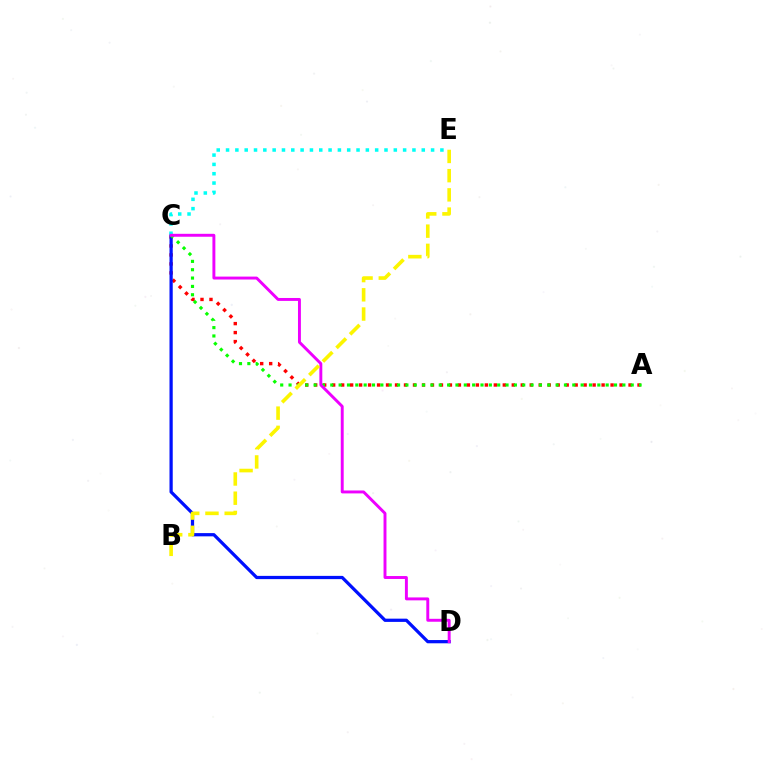{('A', 'C'): [{'color': '#ff0000', 'line_style': 'dotted', 'thickness': 2.44}, {'color': '#08ff00', 'line_style': 'dotted', 'thickness': 2.27}], ('C', 'D'): [{'color': '#0010ff', 'line_style': 'solid', 'thickness': 2.33}, {'color': '#ee00ff', 'line_style': 'solid', 'thickness': 2.11}], ('C', 'E'): [{'color': '#00fff6', 'line_style': 'dotted', 'thickness': 2.53}], ('B', 'E'): [{'color': '#fcf500', 'line_style': 'dashed', 'thickness': 2.61}]}